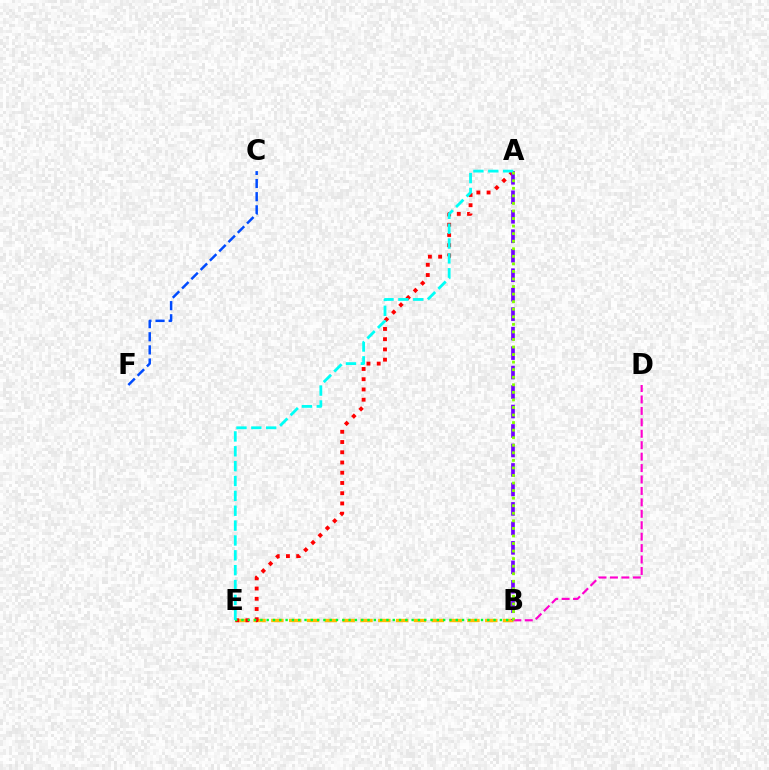{('B', 'E'): [{'color': '#ffbd00', 'line_style': 'dashed', 'thickness': 2.42}, {'color': '#00ff39', 'line_style': 'dotted', 'thickness': 1.71}], ('C', 'F'): [{'color': '#004bff', 'line_style': 'dashed', 'thickness': 1.78}], ('B', 'D'): [{'color': '#ff00cf', 'line_style': 'dashed', 'thickness': 1.55}], ('A', 'E'): [{'color': '#ff0000', 'line_style': 'dotted', 'thickness': 2.78}, {'color': '#00fff6', 'line_style': 'dashed', 'thickness': 2.02}], ('A', 'B'): [{'color': '#7200ff', 'line_style': 'dashed', 'thickness': 2.65}, {'color': '#84ff00', 'line_style': 'dotted', 'thickness': 2.05}]}